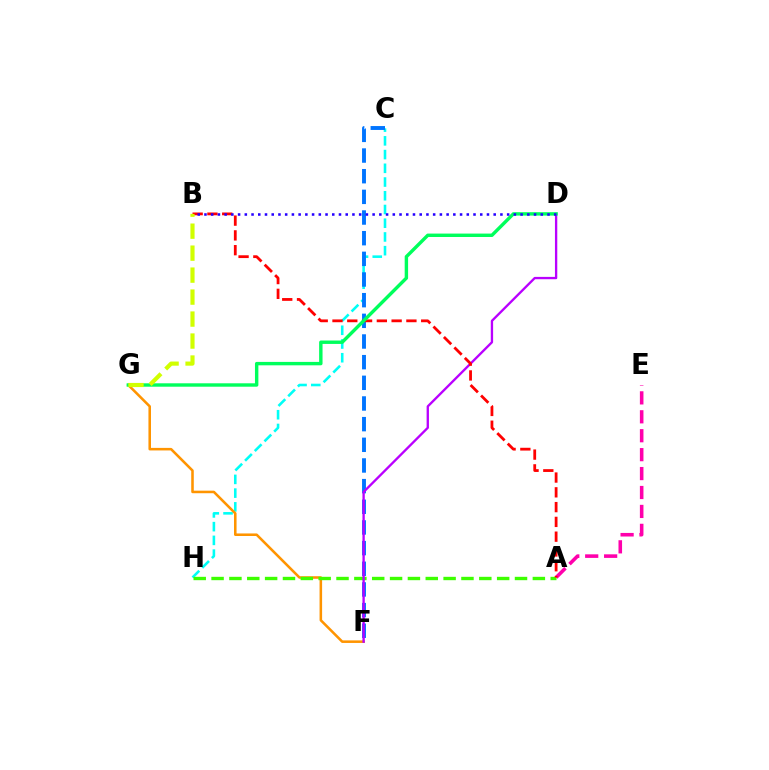{('C', 'H'): [{'color': '#00fff6', 'line_style': 'dashed', 'thickness': 1.87}], ('F', 'G'): [{'color': '#ff9400', 'line_style': 'solid', 'thickness': 1.84}], ('A', 'E'): [{'color': '#ff00ac', 'line_style': 'dashed', 'thickness': 2.57}], ('A', 'H'): [{'color': '#3dff00', 'line_style': 'dashed', 'thickness': 2.42}], ('C', 'F'): [{'color': '#0074ff', 'line_style': 'dashed', 'thickness': 2.81}], ('D', 'F'): [{'color': '#b900ff', 'line_style': 'solid', 'thickness': 1.68}], ('A', 'B'): [{'color': '#ff0000', 'line_style': 'dashed', 'thickness': 2.01}], ('D', 'G'): [{'color': '#00ff5c', 'line_style': 'solid', 'thickness': 2.46}], ('B', 'G'): [{'color': '#d1ff00', 'line_style': 'dashed', 'thickness': 2.99}], ('B', 'D'): [{'color': '#2500ff', 'line_style': 'dotted', 'thickness': 1.83}]}